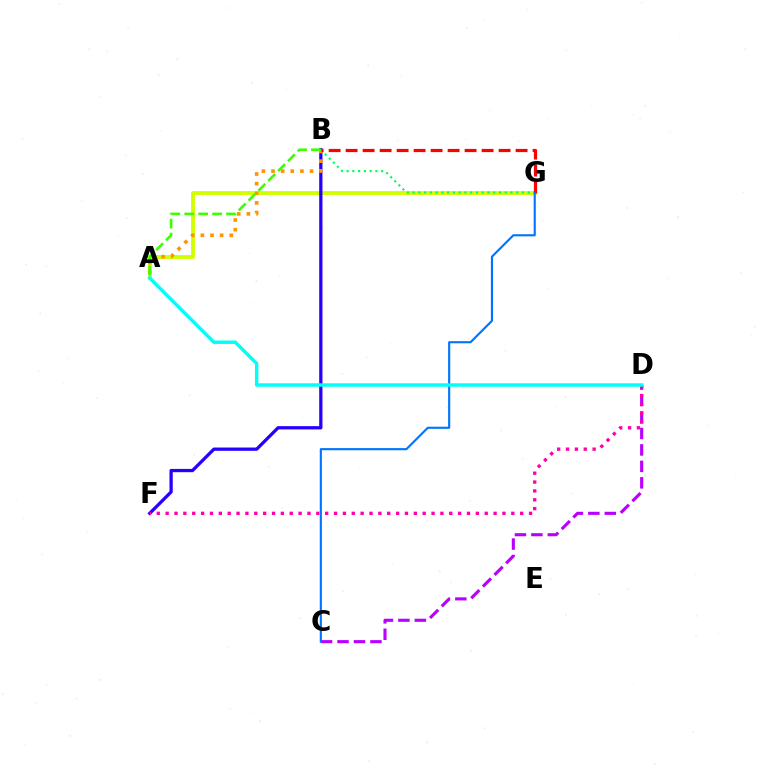{('A', 'G'): [{'color': '#d1ff00', 'line_style': 'solid', 'thickness': 2.78}], ('C', 'D'): [{'color': '#b900ff', 'line_style': 'dashed', 'thickness': 2.23}], ('B', 'F'): [{'color': '#2500ff', 'line_style': 'solid', 'thickness': 2.35}], ('A', 'B'): [{'color': '#ff9400', 'line_style': 'dotted', 'thickness': 2.62}, {'color': '#3dff00', 'line_style': 'dashed', 'thickness': 1.89}], ('B', 'G'): [{'color': '#00ff5c', 'line_style': 'dotted', 'thickness': 1.56}, {'color': '#ff0000', 'line_style': 'dashed', 'thickness': 2.31}], ('D', 'F'): [{'color': '#ff00ac', 'line_style': 'dotted', 'thickness': 2.41}], ('C', 'G'): [{'color': '#0074ff', 'line_style': 'solid', 'thickness': 1.53}], ('A', 'D'): [{'color': '#00fff6', 'line_style': 'solid', 'thickness': 2.48}]}